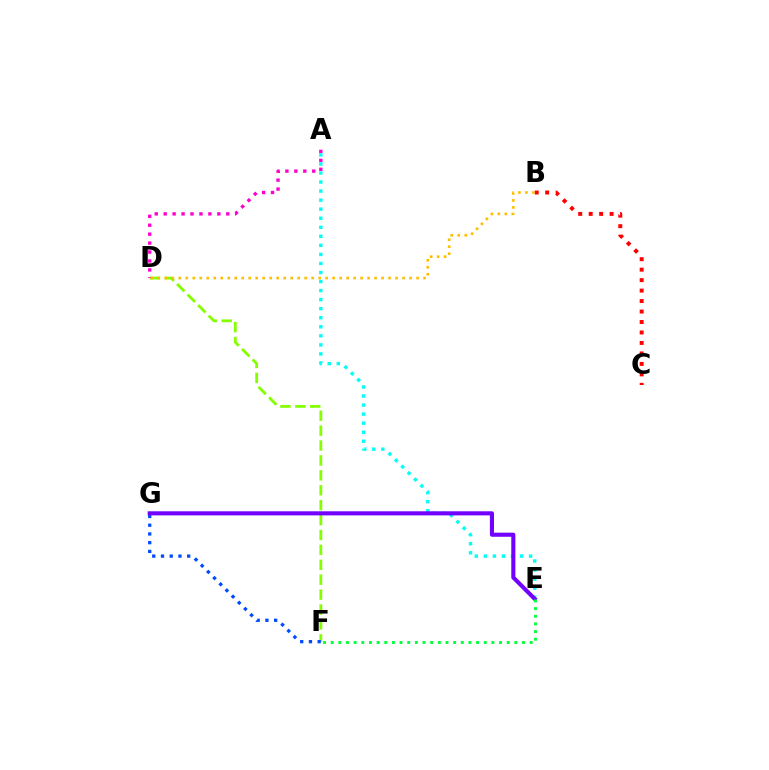{('B', 'C'): [{'color': '#ff0000', 'line_style': 'dotted', 'thickness': 2.84}], ('D', 'F'): [{'color': '#84ff00', 'line_style': 'dashed', 'thickness': 2.03}], ('F', 'G'): [{'color': '#004bff', 'line_style': 'dotted', 'thickness': 2.37}], ('A', 'D'): [{'color': '#ff00cf', 'line_style': 'dotted', 'thickness': 2.43}], ('A', 'E'): [{'color': '#00fff6', 'line_style': 'dotted', 'thickness': 2.46}], ('E', 'G'): [{'color': '#7200ff', 'line_style': 'solid', 'thickness': 2.95}], ('E', 'F'): [{'color': '#00ff39', 'line_style': 'dotted', 'thickness': 2.08}], ('B', 'D'): [{'color': '#ffbd00', 'line_style': 'dotted', 'thickness': 1.9}]}